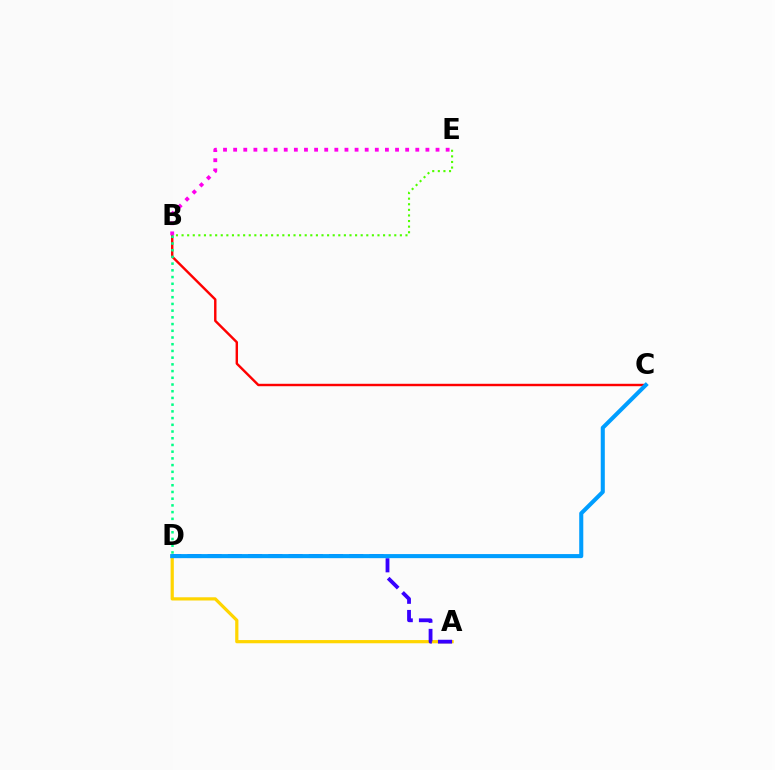{('B', 'C'): [{'color': '#ff0000', 'line_style': 'solid', 'thickness': 1.74}], ('A', 'D'): [{'color': '#ffd500', 'line_style': 'solid', 'thickness': 2.31}, {'color': '#3700ff', 'line_style': 'dashed', 'thickness': 2.75}], ('B', 'E'): [{'color': '#ff00ed', 'line_style': 'dotted', 'thickness': 2.75}, {'color': '#4fff00', 'line_style': 'dotted', 'thickness': 1.52}], ('B', 'D'): [{'color': '#00ff86', 'line_style': 'dotted', 'thickness': 1.82}], ('C', 'D'): [{'color': '#009eff', 'line_style': 'solid', 'thickness': 2.93}]}